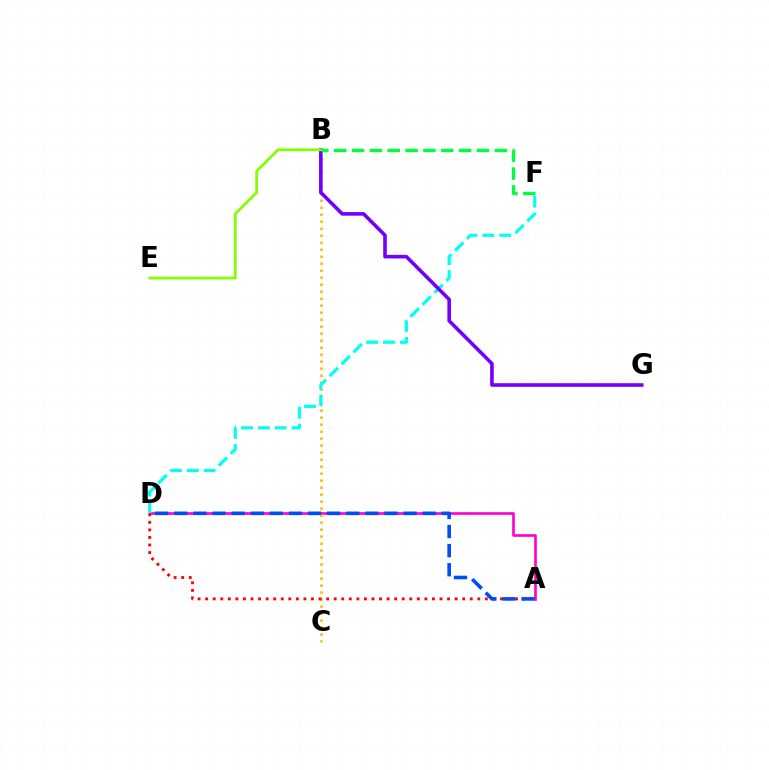{('A', 'D'): [{'color': '#ff00cf', 'line_style': 'solid', 'thickness': 1.91}, {'color': '#ff0000', 'line_style': 'dotted', 'thickness': 2.05}, {'color': '#004bff', 'line_style': 'dashed', 'thickness': 2.59}], ('B', 'C'): [{'color': '#ffbd00', 'line_style': 'dotted', 'thickness': 1.9}], ('D', 'F'): [{'color': '#00fff6', 'line_style': 'dashed', 'thickness': 2.29}], ('B', 'G'): [{'color': '#7200ff', 'line_style': 'solid', 'thickness': 2.59}], ('B', 'E'): [{'color': '#84ff00', 'line_style': 'solid', 'thickness': 2.0}], ('B', 'F'): [{'color': '#00ff39', 'line_style': 'dashed', 'thickness': 2.43}]}